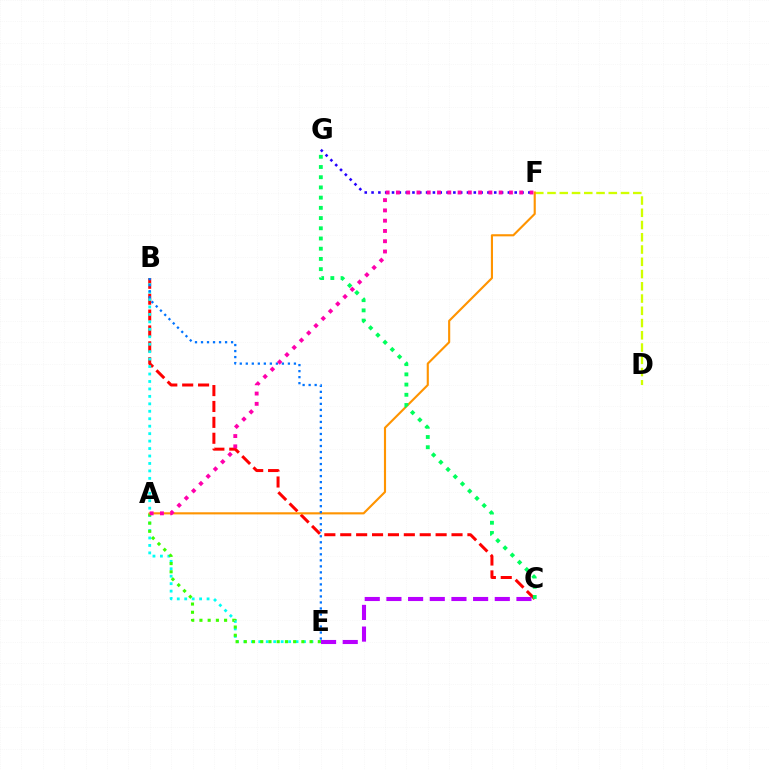{('B', 'C'): [{'color': '#ff0000', 'line_style': 'dashed', 'thickness': 2.16}], ('B', 'E'): [{'color': '#00fff6', 'line_style': 'dotted', 'thickness': 2.02}, {'color': '#0074ff', 'line_style': 'dotted', 'thickness': 1.63}], ('F', 'G'): [{'color': '#2500ff', 'line_style': 'dotted', 'thickness': 1.85}], ('D', 'F'): [{'color': '#d1ff00', 'line_style': 'dashed', 'thickness': 1.66}], ('A', 'E'): [{'color': '#3dff00', 'line_style': 'dotted', 'thickness': 2.23}], ('A', 'F'): [{'color': '#ff9400', 'line_style': 'solid', 'thickness': 1.53}, {'color': '#ff00ac', 'line_style': 'dotted', 'thickness': 2.79}], ('C', 'E'): [{'color': '#b900ff', 'line_style': 'dashed', 'thickness': 2.94}], ('C', 'G'): [{'color': '#00ff5c', 'line_style': 'dotted', 'thickness': 2.77}]}